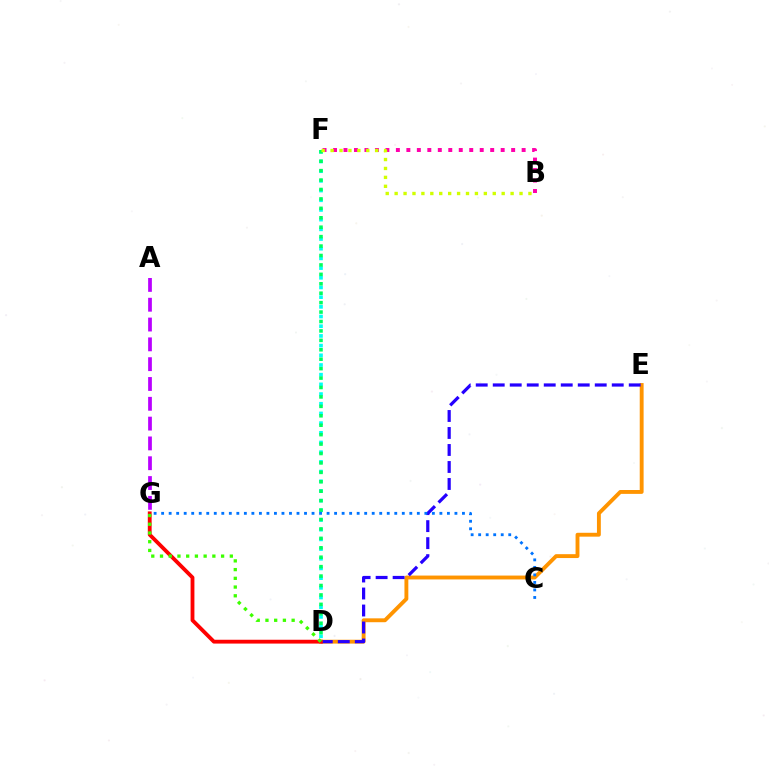{('B', 'F'): [{'color': '#ff00ac', 'line_style': 'dotted', 'thickness': 2.85}, {'color': '#d1ff00', 'line_style': 'dotted', 'thickness': 2.42}], ('D', 'F'): [{'color': '#00fff6', 'line_style': 'dotted', 'thickness': 2.63}, {'color': '#00ff5c', 'line_style': 'dotted', 'thickness': 2.56}], ('D', 'E'): [{'color': '#ff9400', 'line_style': 'solid', 'thickness': 2.79}, {'color': '#2500ff', 'line_style': 'dashed', 'thickness': 2.31}], ('A', 'G'): [{'color': '#b900ff', 'line_style': 'dashed', 'thickness': 2.69}], ('D', 'G'): [{'color': '#ff0000', 'line_style': 'solid', 'thickness': 2.75}, {'color': '#3dff00', 'line_style': 'dotted', 'thickness': 2.37}], ('C', 'G'): [{'color': '#0074ff', 'line_style': 'dotted', 'thickness': 2.04}]}